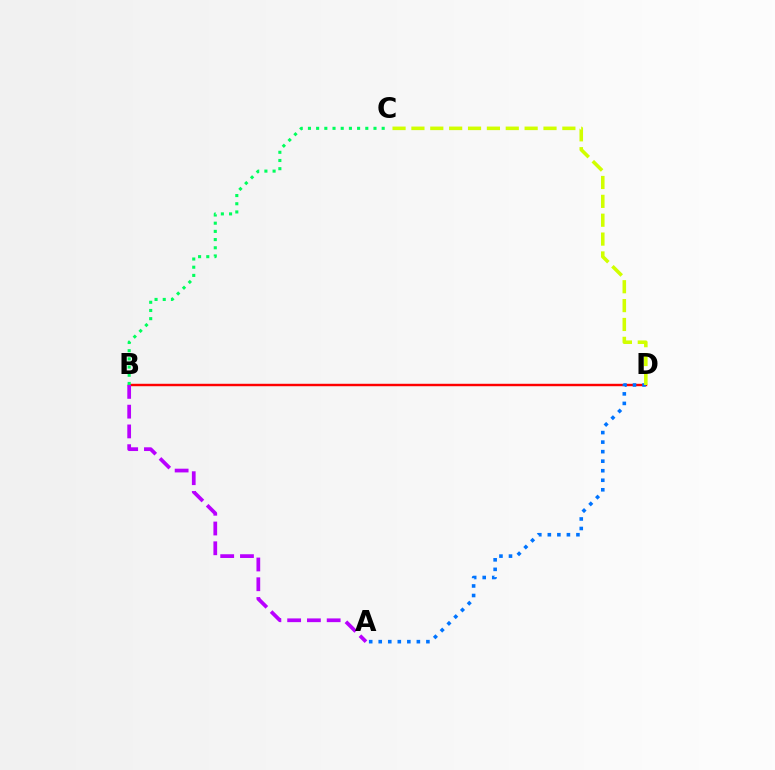{('B', 'D'): [{'color': '#ff0000', 'line_style': 'solid', 'thickness': 1.75}], ('A', 'B'): [{'color': '#b900ff', 'line_style': 'dashed', 'thickness': 2.68}], ('A', 'D'): [{'color': '#0074ff', 'line_style': 'dotted', 'thickness': 2.59}], ('C', 'D'): [{'color': '#d1ff00', 'line_style': 'dashed', 'thickness': 2.56}], ('B', 'C'): [{'color': '#00ff5c', 'line_style': 'dotted', 'thickness': 2.23}]}